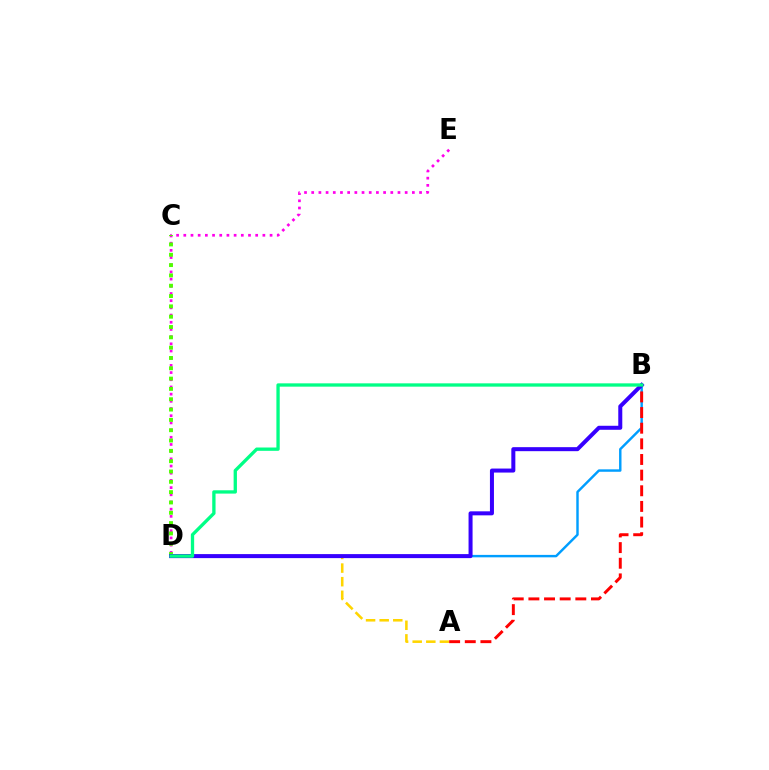{('A', 'D'): [{'color': '#ffd500', 'line_style': 'dashed', 'thickness': 1.85}], ('B', 'D'): [{'color': '#009eff', 'line_style': 'solid', 'thickness': 1.75}, {'color': '#3700ff', 'line_style': 'solid', 'thickness': 2.89}, {'color': '#00ff86', 'line_style': 'solid', 'thickness': 2.39}], ('A', 'B'): [{'color': '#ff0000', 'line_style': 'dashed', 'thickness': 2.13}], ('D', 'E'): [{'color': '#ff00ed', 'line_style': 'dotted', 'thickness': 1.95}], ('C', 'D'): [{'color': '#4fff00', 'line_style': 'dotted', 'thickness': 2.8}]}